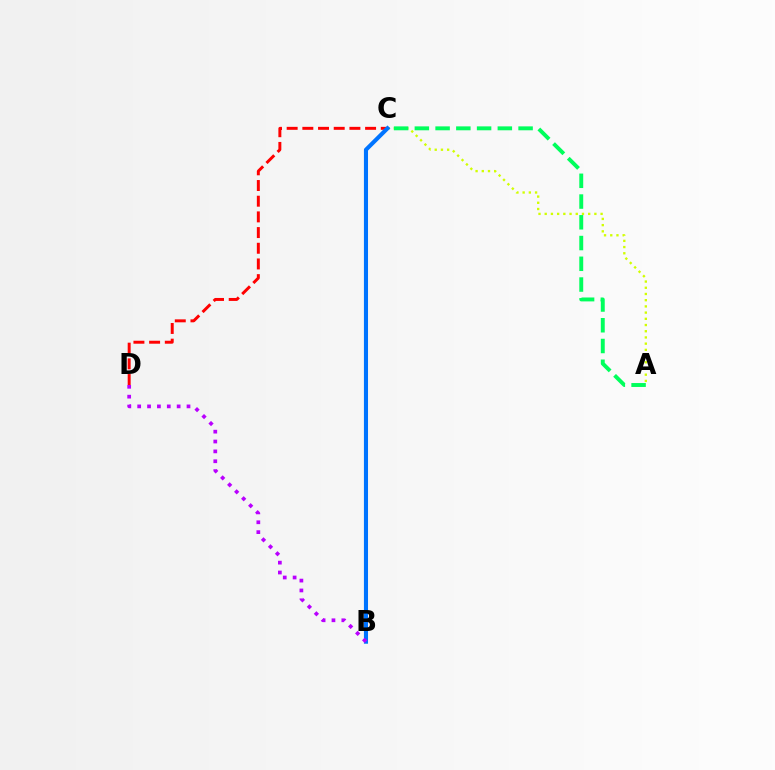{('A', 'C'): [{'color': '#d1ff00', 'line_style': 'dotted', 'thickness': 1.69}, {'color': '#00ff5c', 'line_style': 'dashed', 'thickness': 2.82}], ('C', 'D'): [{'color': '#ff0000', 'line_style': 'dashed', 'thickness': 2.13}], ('B', 'C'): [{'color': '#0074ff', 'line_style': 'solid', 'thickness': 2.95}], ('B', 'D'): [{'color': '#b900ff', 'line_style': 'dotted', 'thickness': 2.68}]}